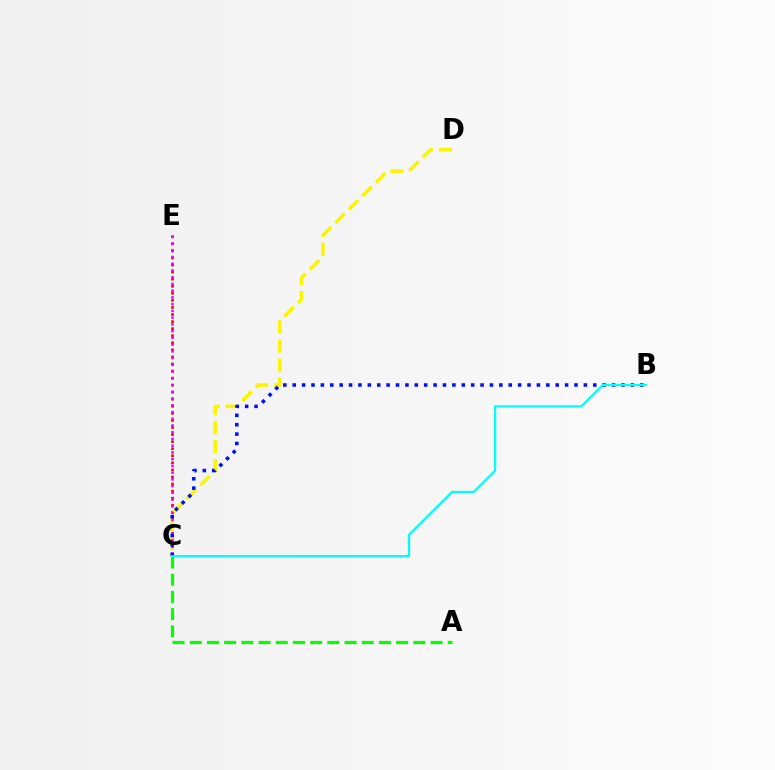{('C', 'E'): [{'color': '#ff0000', 'line_style': 'dotted', 'thickness': 1.92}, {'color': '#ee00ff', 'line_style': 'dotted', 'thickness': 1.83}], ('C', 'D'): [{'color': '#fcf500', 'line_style': 'dashed', 'thickness': 2.59}], ('B', 'C'): [{'color': '#0010ff', 'line_style': 'dotted', 'thickness': 2.55}, {'color': '#00fff6', 'line_style': 'solid', 'thickness': 1.6}], ('A', 'C'): [{'color': '#08ff00', 'line_style': 'dashed', 'thickness': 2.34}]}